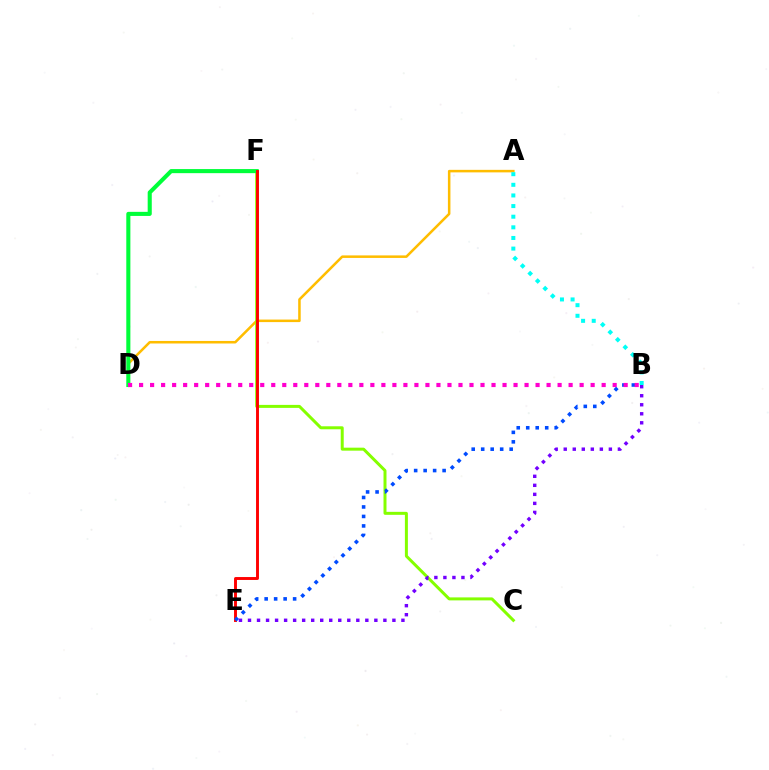{('A', 'D'): [{'color': '#ffbd00', 'line_style': 'solid', 'thickness': 1.82}], ('C', 'F'): [{'color': '#84ff00', 'line_style': 'solid', 'thickness': 2.15}], ('D', 'F'): [{'color': '#00ff39', 'line_style': 'solid', 'thickness': 2.94}], ('E', 'F'): [{'color': '#ff0000', 'line_style': 'solid', 'thickness': 2.1}], ('B', 'E'): [{'color': '#004bff', 'line_style': 'dotted', 'thickness': 2.58}, {'color': '#7200ff', 'line_style': 'dotted', 'thickness': 2.45}], ('A', 'B'): [{'color': '#00fff6', 'line_style': 'dotted', 'thickness': 2.89}], ('B', 'D'): [{'color': '#ff00cf', 'line_style': 'dotted', 'thickness': 2.99}]}